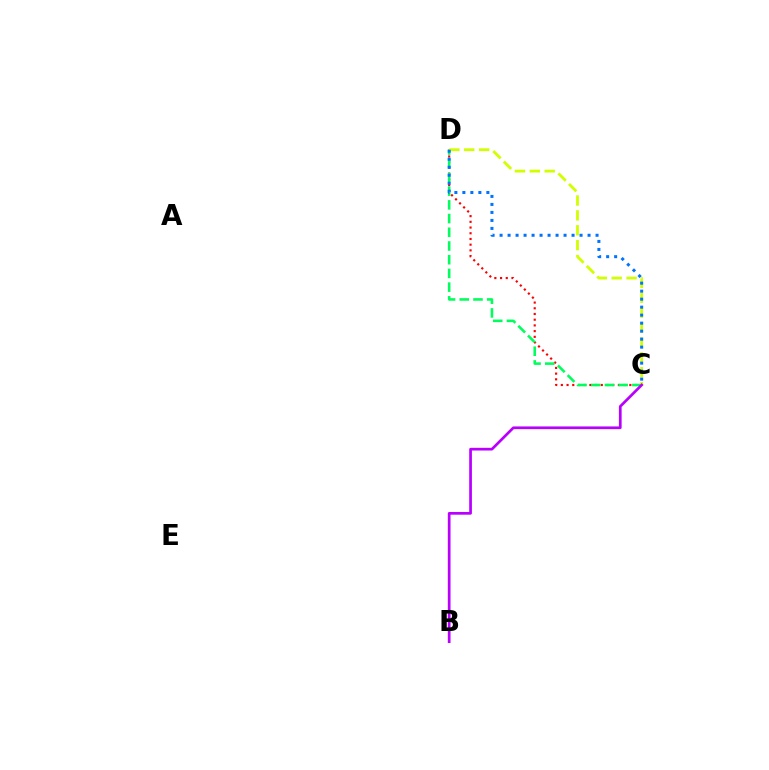{('C', 'D'): [{'color': '#ff0000', 'line_style': 'dotted', 'thickness': 1.55}, {'color': '#00ff5c', 'line_style': 'dashed', 'thickness': 1.86}, {'color': '#d1ff00', 'line_style': 'dashed', 'thickness': 2.02}, {'color': '#0074ff', 'line_style': 'dotted', 'thickness': 2.17}], ('B', 'C'): [{'color': '#b900ff', 'line_style': 'solid', 'thickness': 1.95}]}